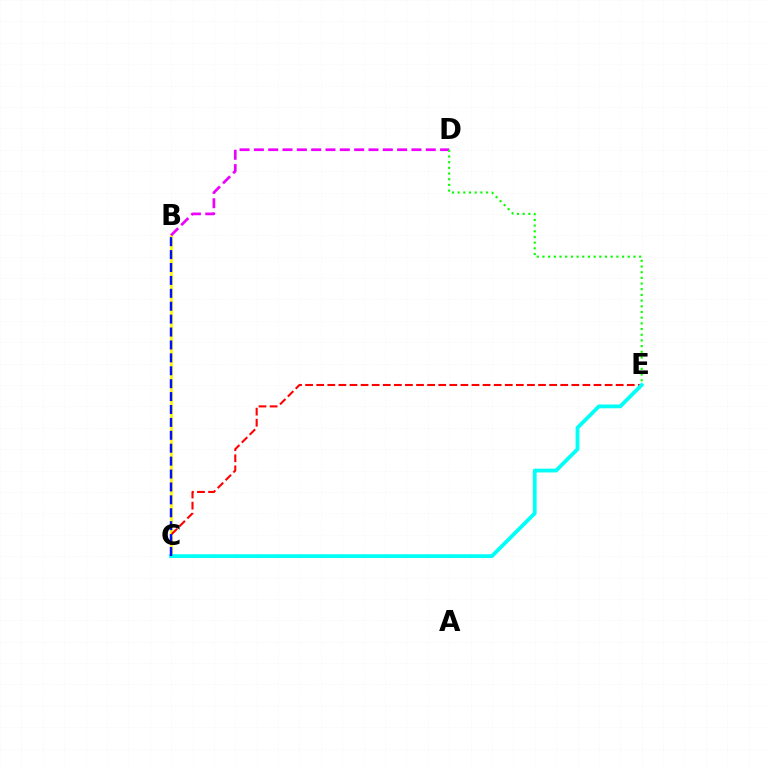{('B', 'C'): [{'color': '#fcf500', 'line_style': 'solid', 'thickness': 1.98}, {'color': '#0010ff', 'line_style': 'dashed', 'thickness': 1.75}], ('B', 'D'): [{'color': '#ee00ff', 'line_style': 'dashed', 'thickness': 1.95}], ('C', 'E'): [{'color': '#ff0000', 'line_style': 'dashed', 'thickness': 1.51}, {'color': '#00fff6', 'line_style': 'solid', 'thickness': 2.73}], ('D', 'E'): [{'color': '#08ff00', 'line_style': 'dotted', 'thickness': 1.54}]}